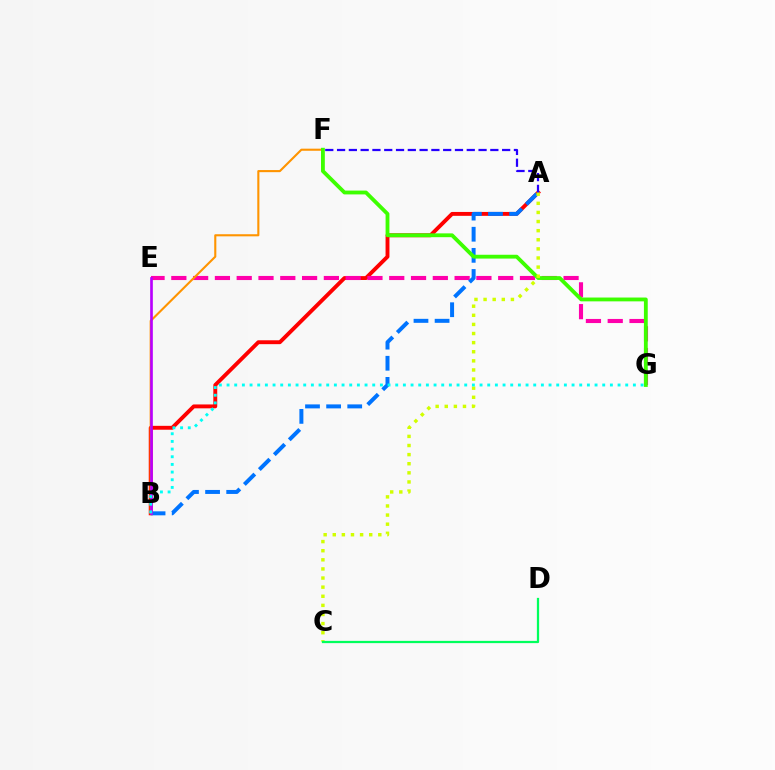{('A', 'B'): [{'color': '#ff0000', 'line_style': 'solid', 'thickness': 2.8}, {'color': '#0074ff', 'line_style': 'dashed', 'thickness': 2.87}], ('E', 'G'): [{'color': '#ff00ac', 'line_style': 'dashed', 'thickness': 2.96}], ('A', 'F'): [{'color': '#2500ff', 'line_style': 'dashed', 'thickness': 1.6}], ('B', 'F'): [{'color': '#ff9400', 'line_style': 'solid', 'thickness': 1.52}], ('B', 'E'): [{'color': '#b900ff', 'line_style': 'solid', 'thickness': 1.92}], ('F', 'G'): [{'color': '#3dff00', 'line_style': 'solid', 'thickness': 2.75}], ('A', 'C'): [{'color': '#d1ff00', 'line_style': 'dotted', 'thickness': 2.48}], ('C', 'D'): [{'color': '#00ff5c', 'line_style': 'solid', 'thickness': 1.62}], ('B', 'G'): [{'color': '#00fff6', 'line_style': 'dotted', 'thickness': 2.08}]}